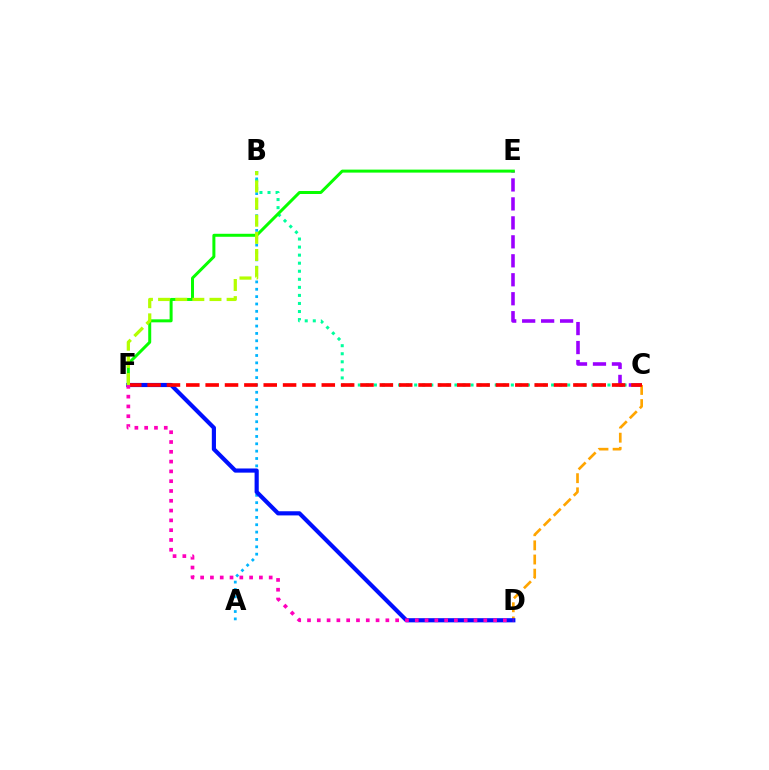{('A', 'B'): [{'color': '#00b5ff', 'line_style': 'dotted', 'thickness': 2.0}], ('C', 'E'): [{'color': '#9b00ff', 'line_style': 'dashed', 'thickness': 2.58}], ('B', 'C'): [{'color': '#00ff9d', 'line_style': 'dotted', 'thickness': 2.19}], ('C', 'D'): [{'color': '#ffa500', 'line_style': 'dashed', 'thickness': 1.92}], ('D', 'F'): [{'color': '#0010ff', 'line_style': 'solid', 'thickness': 2.99}, {'color': '#ff00bd', 'line_style': 'dotted', 'thickness': 2.66}], ('C', 'F'): [{'color': '#ff0000', 'line_style': 'dashed', 'thickness': 2.63}], ('E', 'F'): [{'color': '#08ff00', 'line_style': 'solid', 'thickness': 2.16}], ('B', 'F'): [{'color': '#b3ff00', 'line_style': 'dashed', 'thickness': 2.33}]}